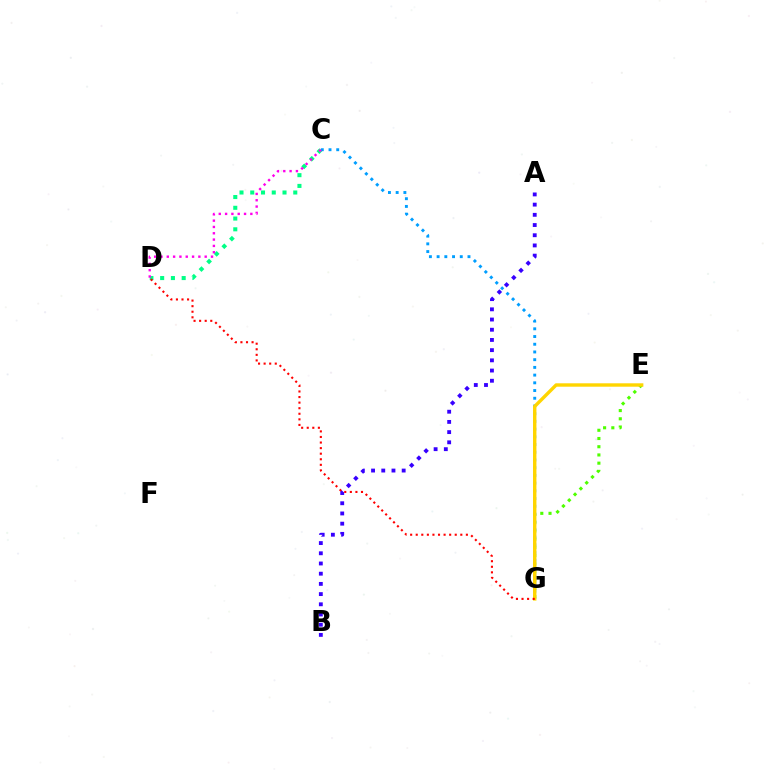{('C', 'D'): [{'color': '#00ff86', 'line_style': 'dotted', 'thickness': 2.92}, {'color': '#ff00ed', 'line_style': 'dotted', 'thickness': 1.72}], ('E', 'G'): [{'color': '#4fff00', 'line_style': 'dotted', 'thickness': 2.23}, {'color': '#ffd500', 'line_style': 'solid', 'thickness': 2.45}], ('C', 'G'): [{'color': '#009eff', 'line_style': 'dotted', 'thickness': 2.1}], ('A', 'B'): [{'color': '#3700ff', 'line_style': 'dotted', 'thickness': 2.77}], ('D', 'G'): [{'color': '#ff0000', 'line_style': 'dotted', 'thickness': 1.51}]}